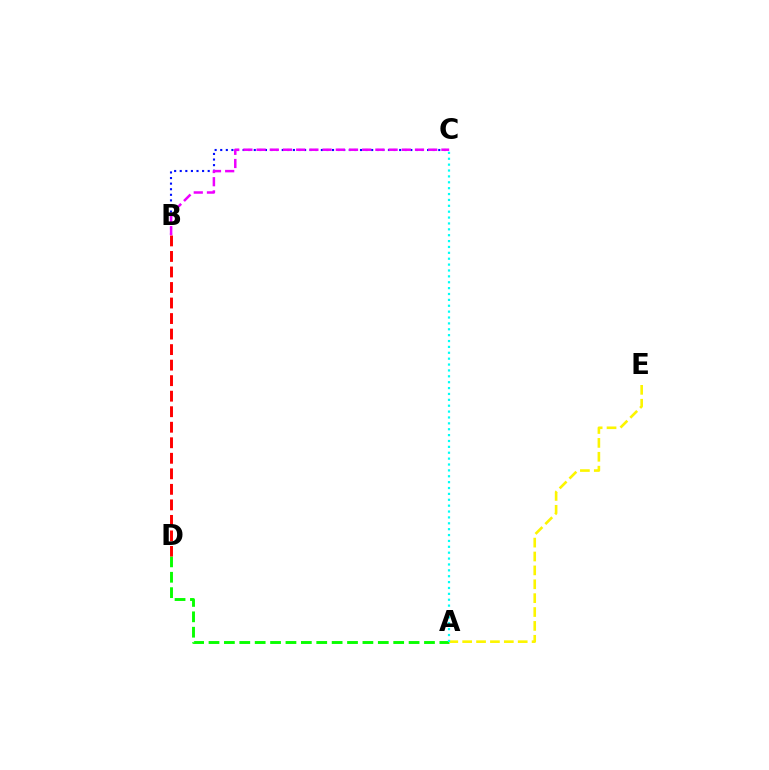{('A', 'D'): [{'color': '#08ff00', 'line_style': 'dashed', 'thickness': 2.09}], ('A', 'E'): [{'color': '#fcf500', 'line_style': 'dashed', 'thickness': 1.89}], ('B', 'C'): [{'color': '#0010ff', 'line_style': 'dotted', 'thickness': 1.52}, {'color': '#ee00ff', 'line_style': 'dashed', 'thickness': 1.79}], ('A', 'C'): [{'color': '#00fff6', 'line_style': 'dotted', 'thickness': 1.6}], ('B', 'D'): [{'color': '#ff0000', 'line_style': 'dashed', 'thickness': 2.11}]}